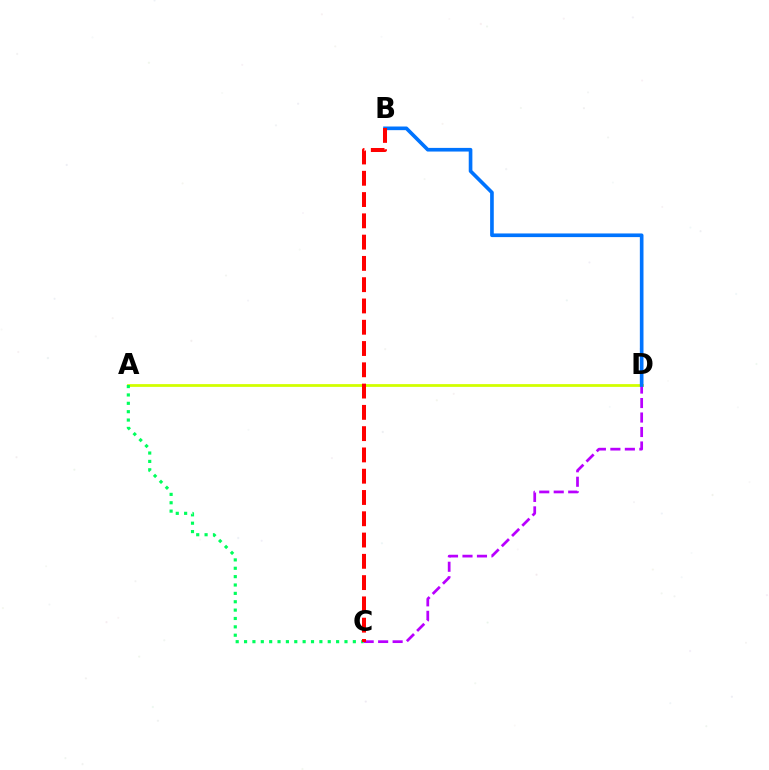{('A', 'D'): [{'color': '#d1ff00', 'line_style': 'solid', 'thickness': 2.0}], ('A', 'C'): [{'color': '#00ff5c', 'line_style': 'dotted', 'thickness': 2.27}], ('C', 'D'): [{'color': '#b900ff', 'line_style': 'dashed', 'thickness': 1.97}], ('B', 'D'): [{'color': '#0074ff', 'line_style': 'solid', 'thickness': 2.63}], ('B', 'C'): [{'color': '#ff0000', 'line_style': 'dashed', 'thickness': 2.89}]}